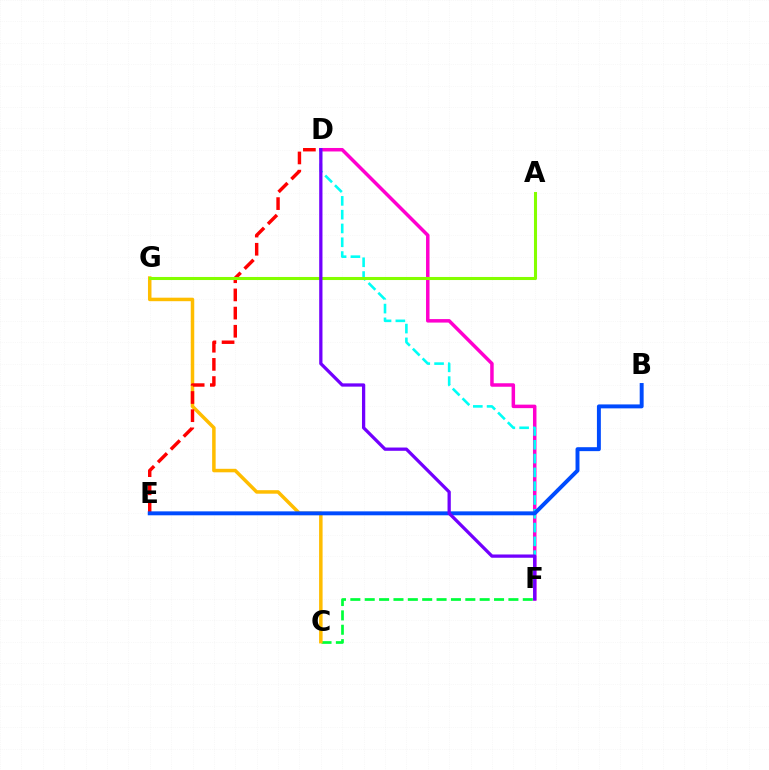{('D', 'F'): [{'color': '#ff00cf', 'line_style': 'solid', 'thickness': 2.51}, {'color': '#00fff6', 'line_style': 'dashed', 'thickness': 1.87}, {'color': '#7200ff', 'line_style': 'solid', 'thickness': 2.35}], ('C', 'F'): [{'color': '#00ff39', 'line_style': 'dashed', 'thickness': 1.95}], ('C', 'G'): [{'color': '#ffbd00', 'line_style': 'solid', 'thickness': 2.52}], ('D', 'E'): [{'color': '#ff0000', 'line_style': 'dashed', 'thickness': 2.47}], ('A', 'G'): [{'color': '#84ff00', 'line_style': 'solid', 'thickness': 2.21}], ('B', 'E'): [{'color': '#004bff', 'line_style': 'solid', 'thickness': 2.83}]}